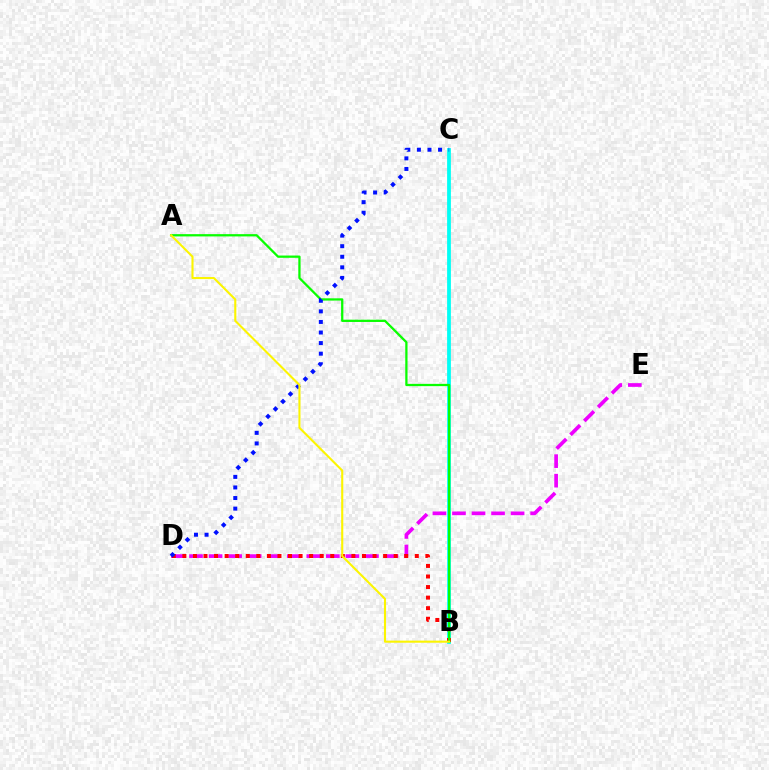{('D', 'E'): [{'color': '#ee00ff', 'line_style': 'dashed', 'thickness': 2.66}], ('B', 'C'): [{'color': '#00fff6', 'line_style': 'solid', 'thickness': 2.71}], ('B', 'D'): [{'color': '#ff0000', 'line_style': 'dotted', 'thickness': 2.87}], ('A', 'B'): [{'color': '#08ff00', 'line_style': 'solid', 'thickness': 1.64}, {'color': '#fcf500', 'line_style': 'solid', 'thickness': 1.51}], ('C', 'D'): [{'color': '#0010ff', 'line_style': 'dotted', 'thickness': 2.87}]}